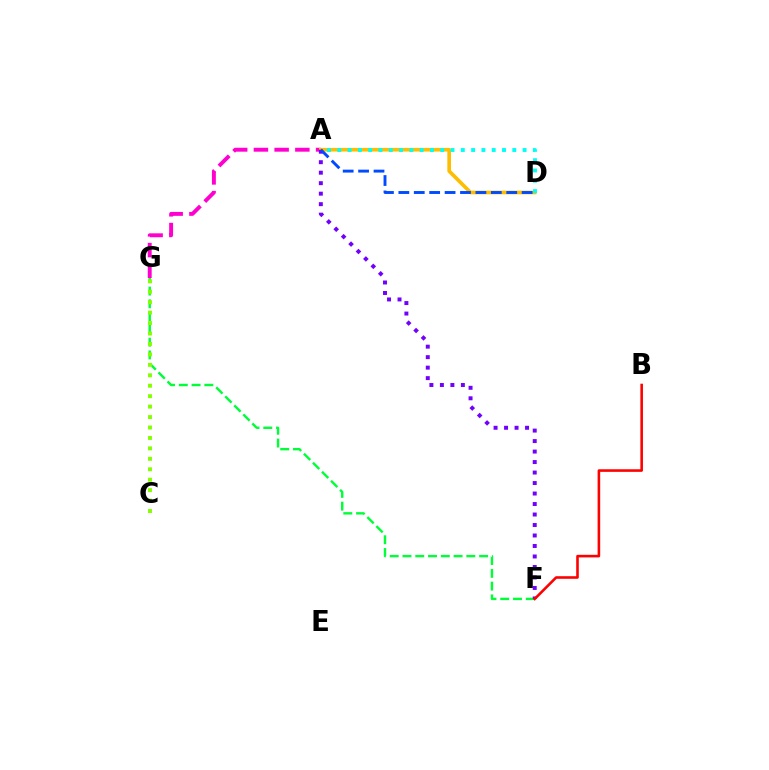{('F', 'G'): [{'color': '#00ff39', 'line_style': 'dashed', 'thickness': 1.74}], ('A', 'G'): [{'color': '#ff00cf', 'line_style': 'dashed', 'thickness': 2.82}], ('A', 'D'): [{'color': '#ffbd00', 'line_style': 'solid', 'thickness': 2.62}, {'color': '#00fff6', 'line_style': 'dotted', 'thickness': 2.8}, {'color': '#004bff', 'line_style': 'dashed', 'thickness': 2.09}], ('A', 'F'): [{'color': '#7200ff', 'line_style': 'dotted', 'thickness': 2.85}], ('B', 'F'): [{'color': '#ff0000', 'line_style': 'solid', 'thickness': 1.87}], ('C', 'G'): [{'color': '#84ff00', 'line_style': 'dotted', 'thickness': 2.84}]}